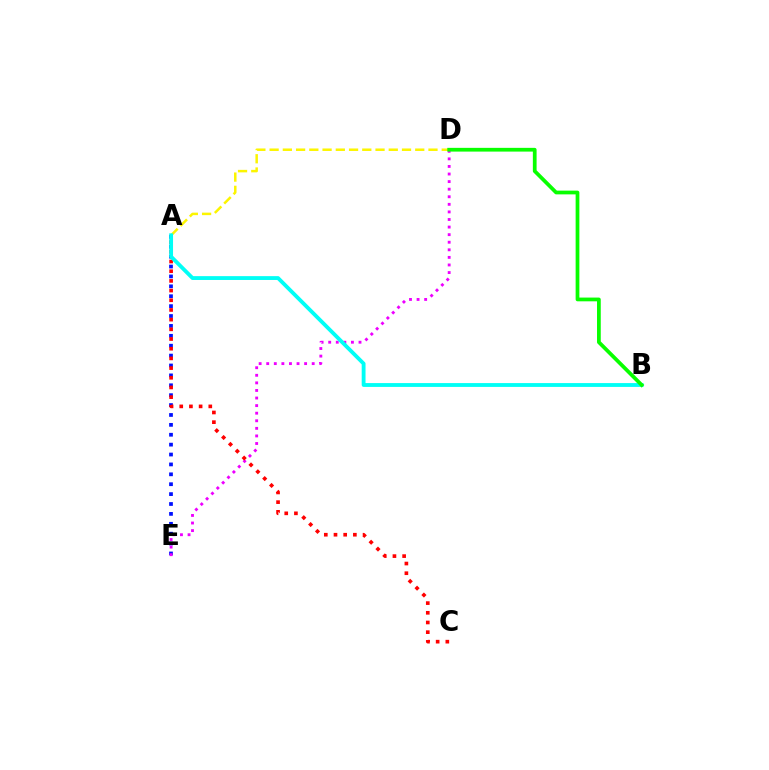{('A', 'E'): [{'color': '#0010ff', 'line_style': 'dotted', 'thickness': 2.69}], ('D', 'E'): [{'color': '#ee00ff', 'line_style': 'dotted', 'thickness': 2.06}], ('A', 'D'): [{'color': '#fcf500', 'line_style': 'dashed', 'thickness': 1.8}], ('A', 'C'): [{'color': '#ff0000', 'line_style': 'dotted', 'thickness': 2.63}], ('A', 'B'): [{'color': '#00fff6', 'line_style': 'solid', 'thickness': 2.76}], ('B', 'D'): [{'color': '#08ff00', 'line_style': 'solid', 'thickness': 2.69}]}